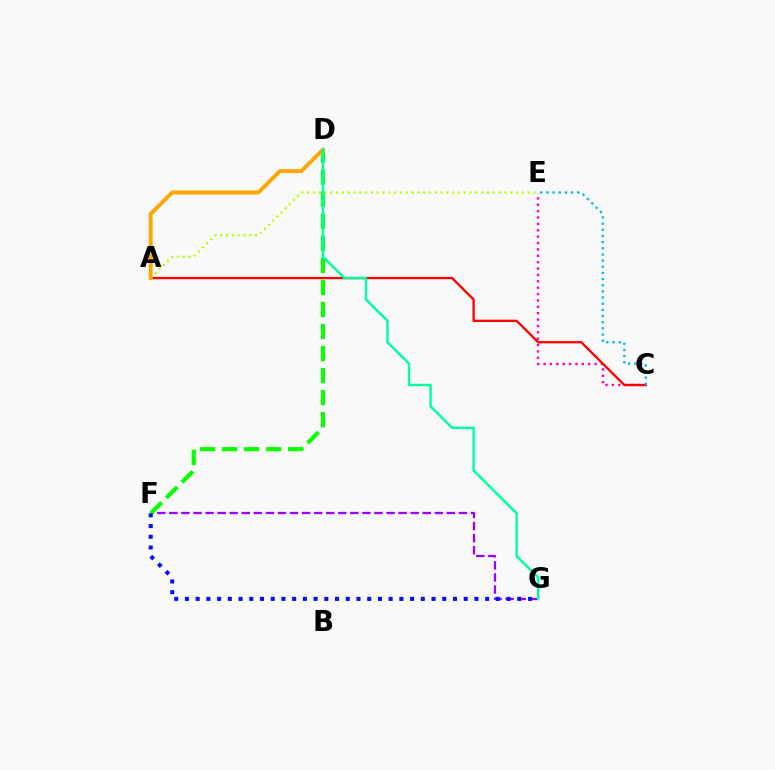{('C', 'E'): [{'color': '#ff00bd', 'line_style': 'dotted', 'thickness': 1.73}, {'color': '#00b5ff', 'line_style': 'dotted', 'thickness': 1.67}], ('A', 'C'): [{'color': '#ff0000', 'line_style': 'solid', 'thickness': 1.66}], ('F', 'G'): [{'color': '#9b00ff', 'line_style': 'dashed', 'thickness': 1.64}, {'color': '#0010ff', 'line_style': 'dotted', 'thickness': 2.91}], ('D', 'F'): [{'color': '#08ff00', 'line_style': 'dashed', 'thickness': 2.99}], ('A', 'E'): [{'color': '#b3ff00', 'line_style': 'dotted', 'thickness': 1.58}], ('A', 'D'): [{'color': '#ffa500', 'line_style': 'solid', 'thickness': 2.81}], ('D', 'G'): [{'color': '#00ff9d', 'line_style': 'solid', 'thickness': 1.76}]}